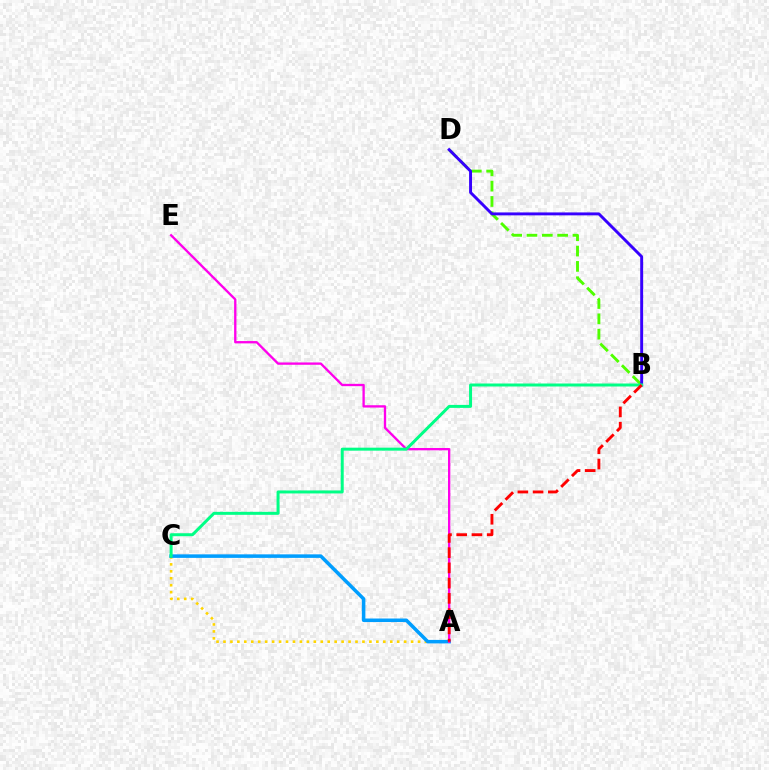{('A', 'C'): [{'color': '#ffd500', 'line_style': 'dotted', 'thickness': 1.89}, {'color': '#009eff', 'line_style': 'solid', 'thickness': 2.54}], ('B', 'D'): [{'color': '#4fff00', 'line_style': 'dashed', 'thickness': 2.08}, {'color': '#3700ff', 'line_style': 'solid', 'thickness': 2.1}], ('A', 'E'): [{'color': '#ff00ed', 'line_style': 'solid', 'thickness': 1.68}], ('B', 'C'): [{'color': '#00ff86', 'line_style': 'solid', 'thickness': 2.15}], ('A', 'B'): [{'color': '#ff0000', 'line_style': 'dashed', 'thickness': 2.07}]}